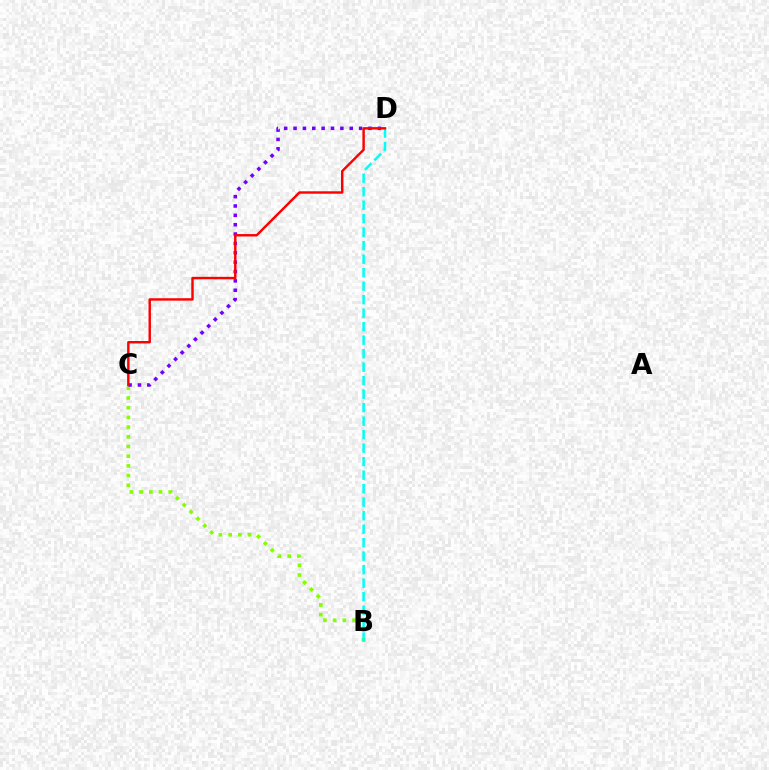{('B', 'C'): [{'color': '#84ff00', 'line_style': 'dotted', 'thickness': 2.64}], ('B', 'D'): [{'color': '#00fff6', 'line_style': 'dashed', 'thickness': 1.83}], ('C', 'D'): [{'color': '#7200ff', 'line_style': 'dotted', 'thickness': 2.54}, {'color': '#ff0000', 'line_style': 'solid', 'thickness': 1.76}]}